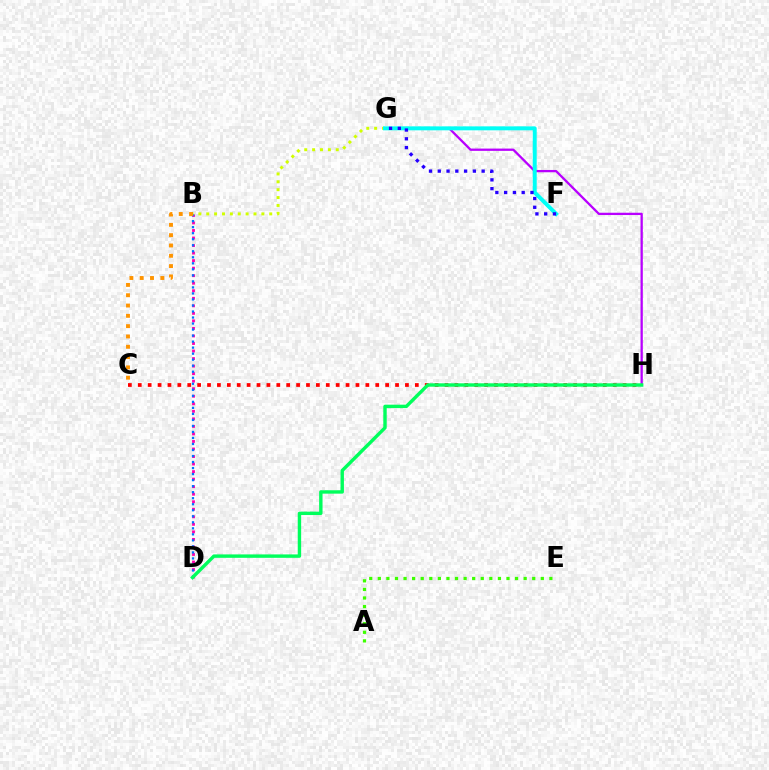{('B', 'D'): [{'color': '#ff00ac', 'line_style': 'dotted', 'thickness': 2.05}, {'color': '#0074ff', 'line_style': 'dotted', 'thickness': 1.64}], ('G', 'H'): [{'color': '#b900ff', 'line_style': 'solid', 'thickness': 1.65}], ('B', 'G'): [{'color': '#d1ff00', 'line_style': 'dotted', 'thickness': 2.14}], ('C', 'H'): [{'color': '#ff0000', 'line_style': 'dotted', 'thickness': 2.69}], ('B', 'C'): [{'color': '#ff9400', 'line_style': 'dotted', 'thickness': 2.8}], ('D', 'H'): [{'color': '#00ff5c', 'line_style': 'solid', 'thickness': 2.45}], ('F', 'G'): [{'color': '#00fff6', 'line_style': 'solid', 'thickness': 2.85}, {'color': '#2500ff', 'line_style': 'dotted', 'thickness': 2.38}], ('A', 'E'): [{'color': '#3dff00', 'line_style': 'dotted', 'thickness': 2.33}]}